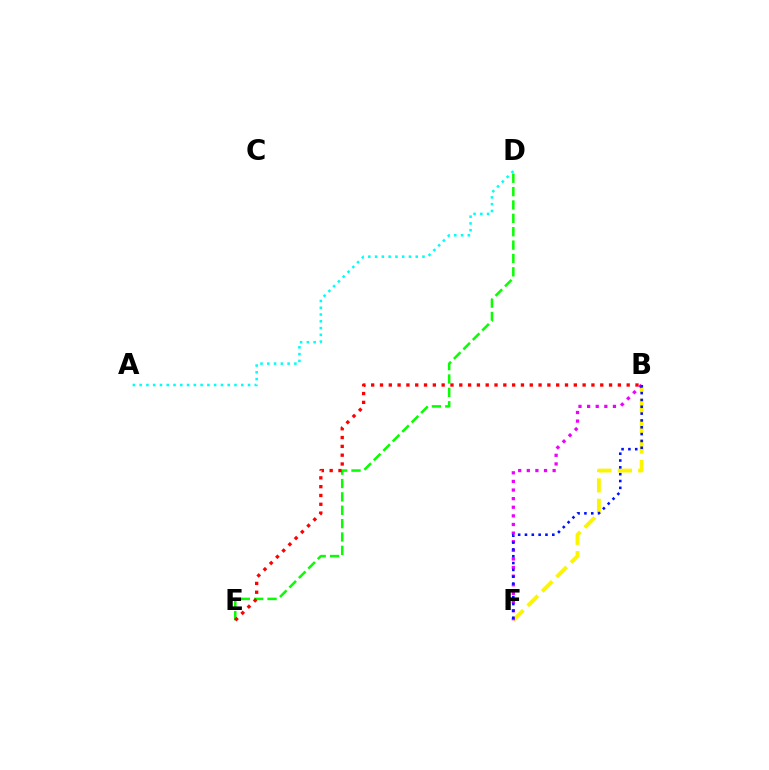{('B', 'F'): [{'color': '#fcf500', 'line_style': 'dashed', 'thickness': 2.77}, {'color': '#ee00ff', 'line_style': 'dotted', 'thickness': 2.34}, {'color': '#0010ff', 'line_style': 'dotted', 'thickness': 1.86}], ('D', 'E'): [{'color': '#08ff00', 'line_style': 'dashed', 'thickness': 1.82}], ('A', 'D'): [{'color': '#00fff6', 'line_style': 'dotted', 'thickness': 1.84}], ('B', 'E'): [{'color': '#ff0000', 'line_style': 'dotted', 'thickness': 2.39}]}